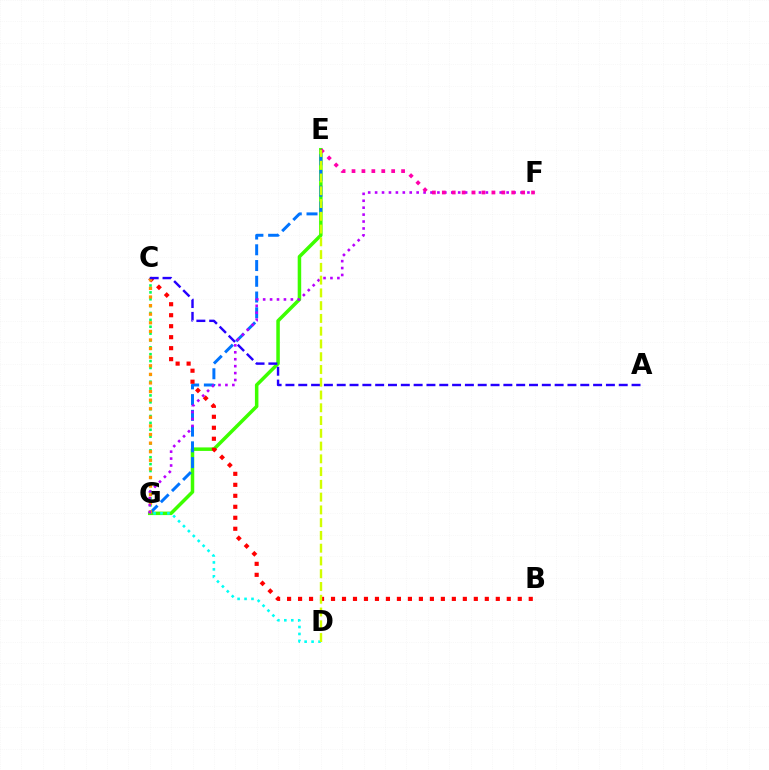{('E', 'G'): [{'color': '#3dff00', 'line_style': 'solid', 'thickness': 2.52}, {'color': '#0074ff', 'line_style': 'dashed', 'thickness': 2.14}], ('B', 'C'): [{'color': '#ff0000', 'line_style': 'dotted', 'thickness': 2.98}], ('C', 'G'): [{'color': '#00ff5c', 'line_style': 'dotted', 'thickness': 1.87}, {'color': '#ff9400', 'line_style': 'dotted', 'thickness': 2.34}], ('F', 'G'): [{'color': '#b900ff', 'line_style': 'dotted', 'thickness': 1.88}], ('E', 'F'): [{'color': '#ff00ac', 'line_style': 'dotted', 'thickness': 2.69}], ('D', 'G'): [{'color': '#00fff6', 'line_style': 'dotted', 'thickness': 1.89}], ('A', 'C'): [{'color': '#2500ff', 'line_style': 'dashed', 'thickness': 1.74}], ('D', 'E'): [{'color': '#d1ff00', 'line_style': 'dashed', 'thickness': 1.73}]}